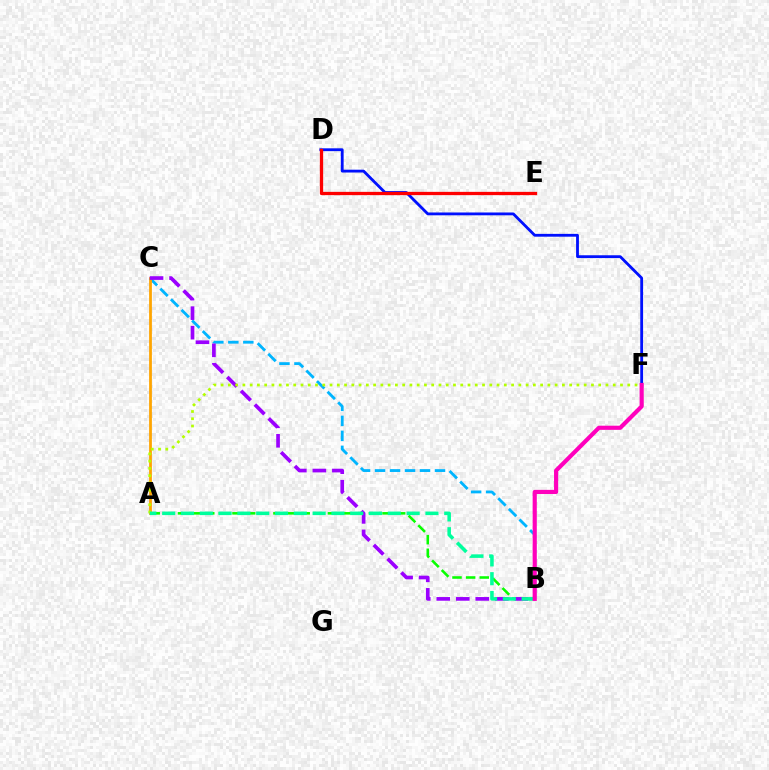{('B', 'C'): [{'color': '#00b5ff', 'line_style': 'dashed', 'thickness': 2.04}, {'color': '#9b00ff', 'line_style': 'dashed', 'thickness': 2.65}], ('D', 'F'): [{'color': '#0010ff', 'line_style': 'solid', 'thickness': 2.03}], ('D', 'E'): [{'color': '#ff0000', 'line_style': 'solid', 'thickness': 2.36}], ('A', 'C'): [{'color': '#ffa500', 'line_style': 'solid', 'thickness': 2.0}], ('A', 'B'): [{'color': '#08ff00', 'line_style': 'dashed', 'thickness': 1.85}, {'color': '#00ff9d', 'line_style': 'dashed', 'thickness': 2.55}], ('A', 'F'): [{'color': '#b3ff00', 'line_style': 'dotted', 'thickness': 1.97}], ('B', 'F'): [{'color': '#ff00bd', 'line_style': 'solid', 'thickness': 2.99}]}